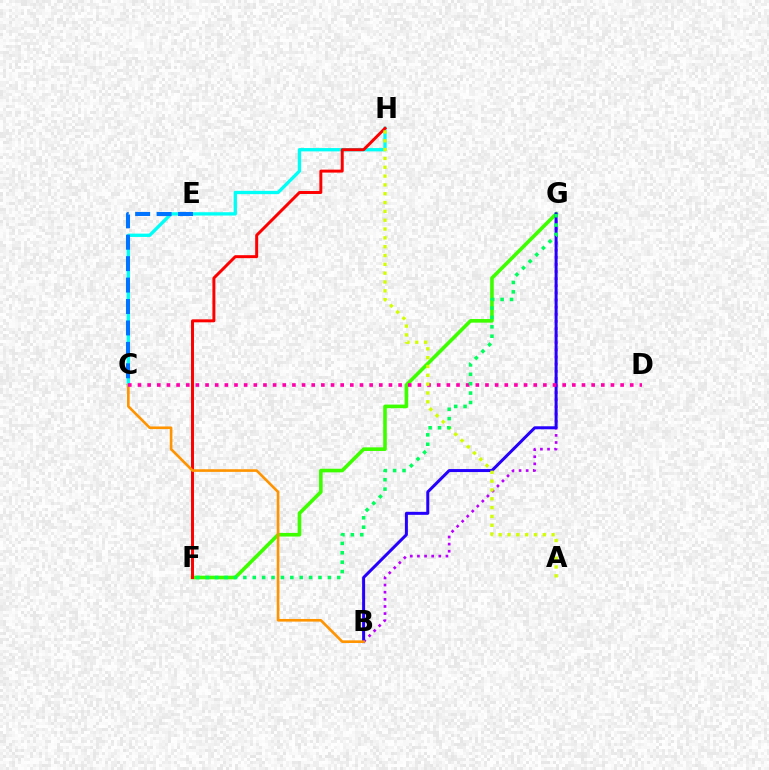{('C', 'H'): [{'color': '#00fff6', 'line_style': 'solid', 'thickness': 2.4}], ('F', 'G'): [{'color': '#3dff00', 'line_style': 'solid', 'thickness': 2.6}, {'color': '#00ff5c', 'line_style': 'dotted', 'thickness': 2.55}], ('B', 'G'): [{'color': '#b900ff', 'line_style': 'dotted', 'thickness': 1.94}, {'color': '#2500ff', 'line_style': 'solid', 'thickness': 2.16}], ('F', 'H'): [{'color': '#ff0000', 'line_style': 'solid', 'thickness': 2.14}], ('C', 'E'): [{'color': '#0074ff', 'line_style': 'dashed', 'thickness': 2.91}], ('B', 'C'): [{'color': '#ff9400', 'line_style': 'solid', 'thickness': 1.89}], ('C', 'D'): [{'color': '#ff00ac', 'line_style': 'dotted', 'thickness': 2.62}], ('A', 'H'): [{'color': '#d1ff00', 'line_style': 'dotted', 'thickness': 2.4}]}